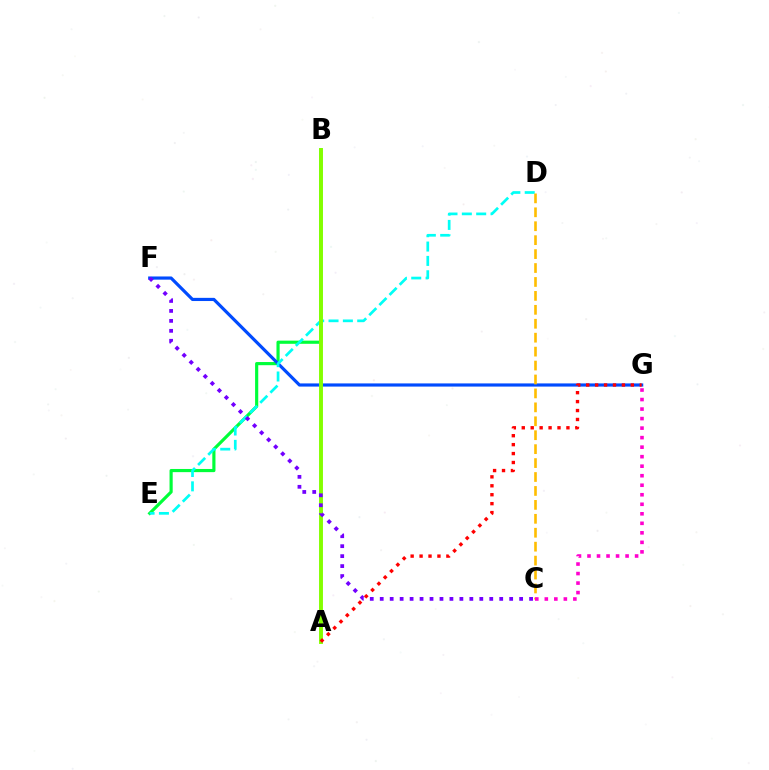{('B', 'E'): [{'color': '#00ff39', 'line_style': 'solid', 'thickness': 2.28}], ('F', 'G'): [{'color': '#004bff', 'line_style': 'solid', 'thickness': 2.29}], ('D', 'E'): [{'color': '#00fff6', 'line_style': 'dashed', 'thickness': 1.95}], ('C', 'D'): [{'color': '#ffbd00', 'line_style': 'dashed', 'thickness': 1.89}], ('C', 'G'): [{'color': '#ff00cf', 'line_style': 'dotted', 'thickness': 2.59}], ('A', 'B'): [{'color': '#84ff00', 'line_style': 'solid', 'thickness': 2.82}], ('C', 'F'): [{'color': '#7200ff', 'line_style': 'dotted', 'thickness': 2.71}], ('A', 'G'): [{'color': '#ff0000', 'line_style': 'dotted', 'thickness': 2.43}]}